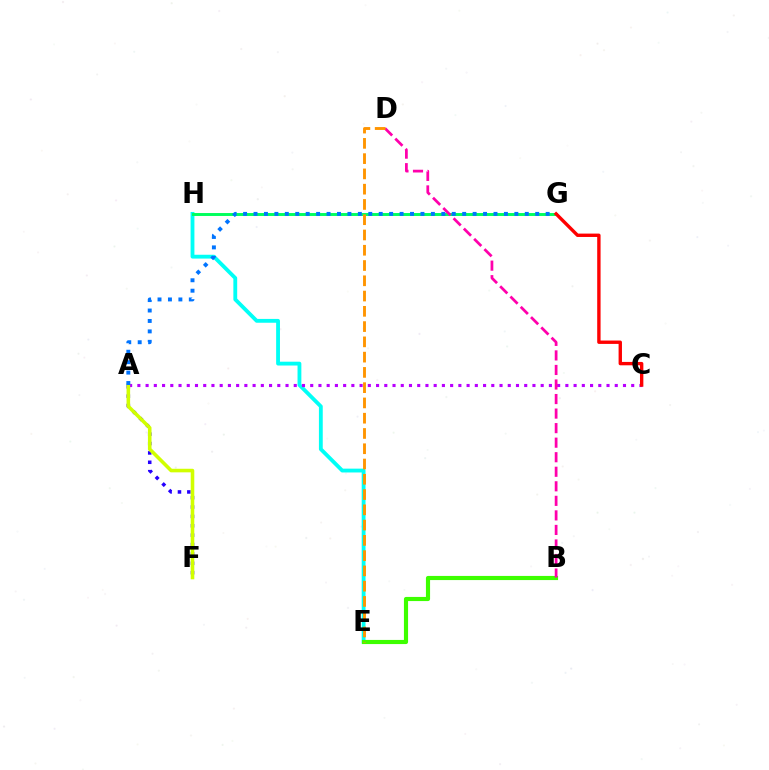{('E', 'H'): [{'color': '#00fff6', 'line_style': 'solid', 'thickness': 2.76}], ('A', 'F'): [{'color': '#2500ff', 'line_style': 'dotted', 'thickness': 2.55}, {'color': '#d1ff00', 'line_style': 'solid', 'thickness': 2.58}], ('A', 'C'): [{'color': '#b900ff', 'line_style': 'dotted', 'thickness': 2.24}], ('G', 'H'): [{'color': '#00ff5c', 'line_style': 'solid', 'thickness': 2.11}], ('C', 'G'): [{'color': '#ff0000', 'line_style': 'solid', 'thickness': 2.43}], ('B', 'E'): [{'color': '#3dff00', 'line_style': 'solid', 'thickness': 2.98}], ('B', 'D'): [{'color': '#ff00ac', 'line_style': 'dashed', 'thickness': 1.98}], ('D', 'E'): [{'color': '#ff9400', 'line_style': 'dashed', 'thickness': 2.07}], ('A', 'G'): [{'color': '#0074ff', 'line_style': 'dotted', 'thickness': 2.83}]}